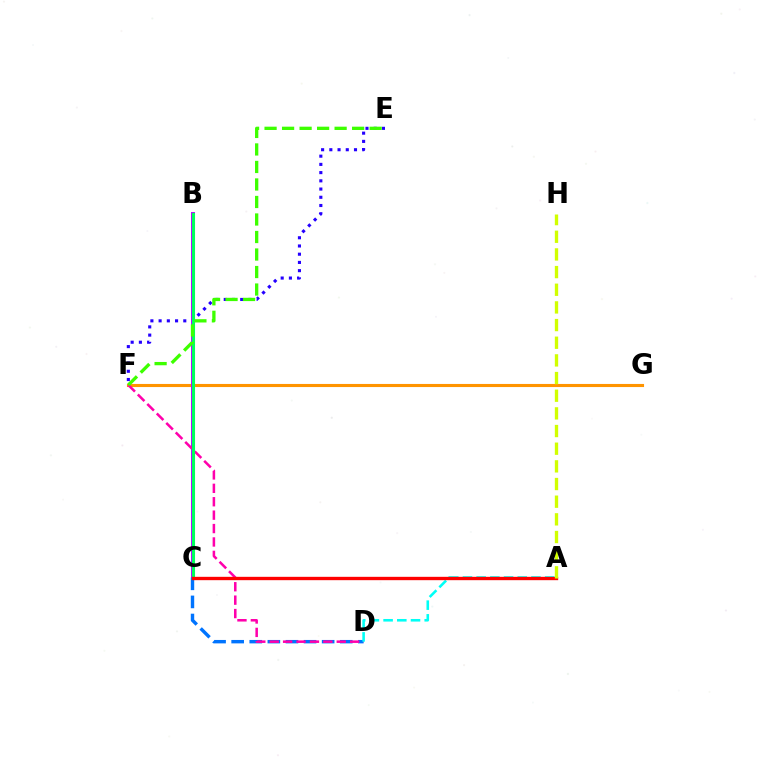{('F', 'G'): [{'color': '#ff9400', 'line_style': 'solid', 'thickness': 2.23}], ('E', 'F'): [{'color': '#2500ff', 'line_style': 'dotted', 'thickness': 2.23}, {'color': '#3dff00', 'line_style': 'dashed', 'thickness': 2.38}], ('B', 'C'): [{'color': '#b900ff', 'line_style': 'solid', 'thickness': 2.82}, {'color': '#00ff5c', 'line_style': 'solid', 'thickness': 2.22}], ('C', 'D'): [{'color': '#0074ff', 'line_style': 'dashed', 'thickness': 2.46}], ('D', 'F'): [{'color': '#ff00ac', 'line_style': 'dashed', 'thickness': 1.82}], ('A', 'D'): [{'color': '#00fff6', 'line_style': 'dashed', 'thickness': 1.86}], ('A', 'C'): [{'color': '#ff0000', 'line_style': 'solid', 'thickness': 2.42}], ('A', 'H'): [{'color': '#d1ff00', 'line_style': 'dashed', 'thickness': 2.4}]}